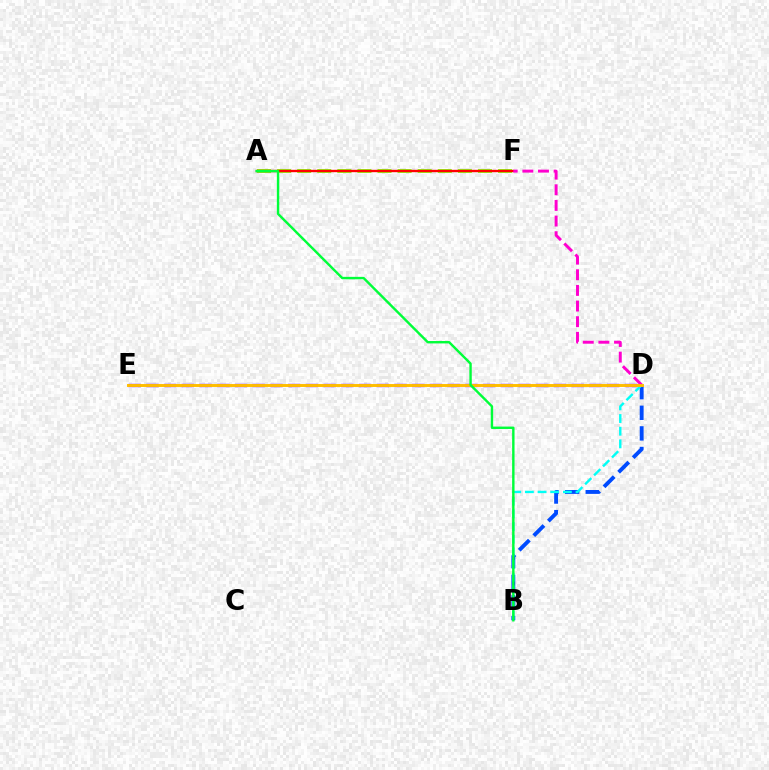{('D', 'E'): [{'color': '#7200ff', 'line_style': 'dashed', 'thickness': 2.41}, {'color': '#ffbd00', 'line_style': 'solid', 'thickness': 2.11}], ('A', 'F'): [{'color': '#84ff00', 'line_style': 'dashed', 'thickness': 2.73}, {'color': '#ff0000', 'line_style': 'solid', 'thickness': 1.71}], ('B', 'D'): [{'color': '#004bff', 'line_style': 'dashed', 'thickness': 2.8}, {'color': '#00fff6', 'line_style': 'dashed', 'thickness': 1.72}], ('D', 'F'): [{'color': '#ff00cf', 'line_style': 'dashed', 'thickness': 2.12}], ('A', 'B'): [{'color': '#00ff39', 'line_style': 'solid', 'thickness': 1.74}]}